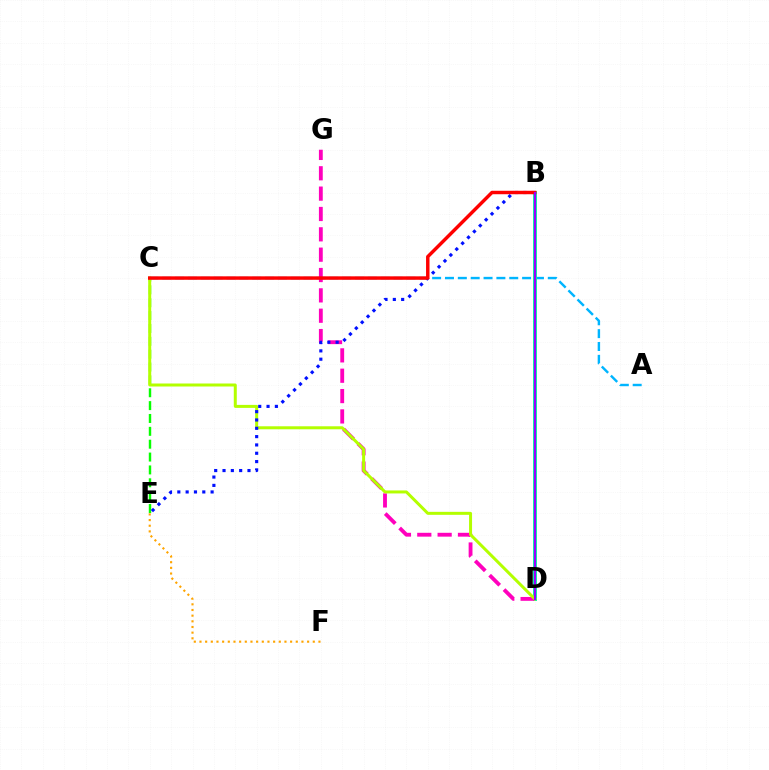{('A', 'C'): [{'color': '#00b5ff', 'line_style': 'dashed', 'thickness': 1.75}], ('B', 'D'): [{'color': '#00ff9d', 'line_style': 'solid', 'thickness': 2.83}, {'color': '#9b00ff', 'line_style': 'solid', 'thickness': 1.58}], ('D', 'G'): [{'color': '#ff00bd', 'line_style': 'dashed', 'thickness': 2.76}], ('C', 'E'): [{'color': '#08ff00', 'line_style': 'dashed', 'thickness': 1.75}], ('C', 'D'): [{'color': '#b3ff00', 'line_style': 'solid', 'thickness': 2.16}], ('B', 'E'): [{'color': '#0010ff', 'line_style': 'dotted', 'thickness': 2.26}], ('E', 'F'): [{'color': '#ffa500', 'line_style': 'dotted', 'thickness': 1.54}], ('B', 'C'): [{'color': '#ff0000', 'line_style': 'solid', 'thickness': 2.49}]}